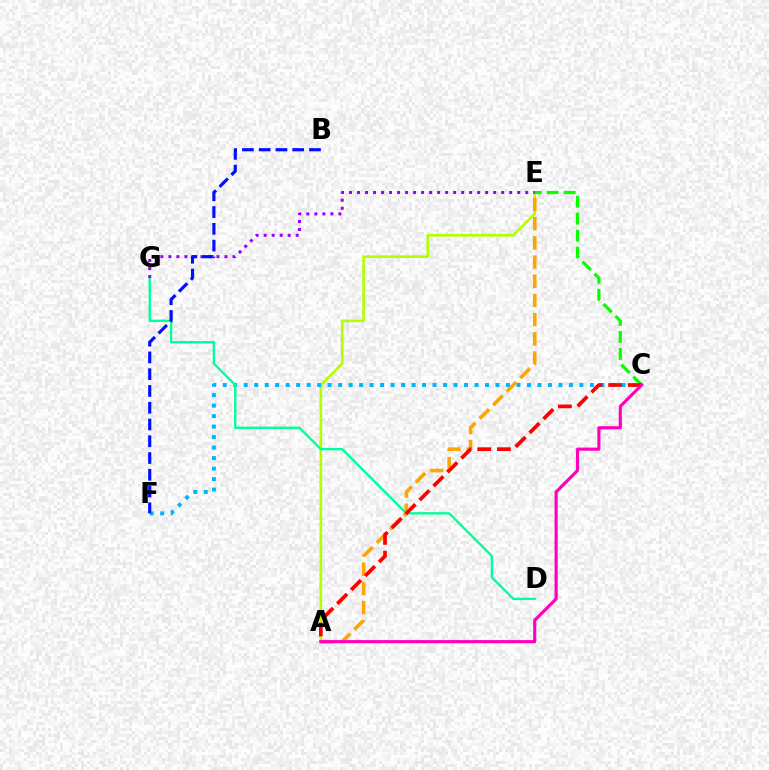{('A', 'E'): [{'color': '#b3ff00', 'line_style': 'solid', 'thickness': 1.91}, {'color': '#ffa500', 'line_style': 'dashed', 'thickness': 2.61}], ('C', 'F'): [{'color': '#00b5ff', 'line_style': 'dotted', 'thickness': 2.85}], ('D', 'G'): [{'color': '#00ff9d', 'line_style': 'solid', 'thickness': 1.71}], ('C', 'E'): [{'color': '#08ff00', 'line_style': 'dashed', 'thickness': 2.31}], ('A', 'C'): [{'color': '#ff0000', 'line_style': 'dashed', 'thickness': 2.67}, {'color': '#ff00bd', 'line_style': 'solid', 'thickness': 2.26}], ('E', 'G'): [{'color': '#9b00ff', 'line_style': 'dotted', 'thickness': 2.18}], ('B', 'F'): [{'color': '#0010ff', 'line_style': 'dashed', 'thickness': 2.28}]}